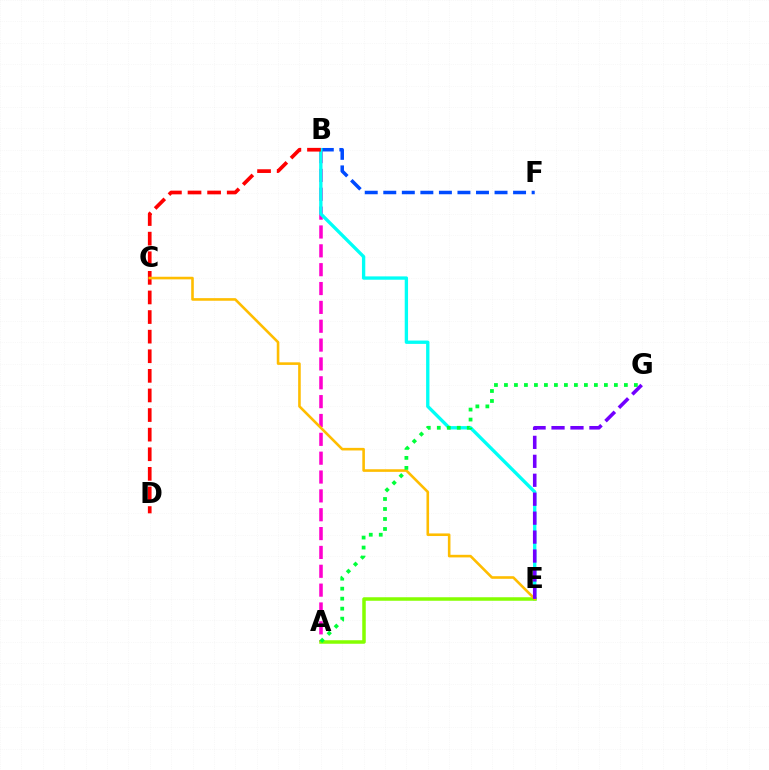{('A', 'B'): [{'color': '#ff00cf', 'line_style': 'dashed', 'thickness': 2.56}], ('B', 'F'): [{'color': '#004bff', 'line_style': 'dashed', 'thickness': 2.52}], ('B', 'E'): [{'color': '#00fff6', 'line_style': 'solid', 'thickness': 2.4}], ('B', 'D'): [{'color': '#ff0000', 'line_style': 'dashed', 'thickness': 2.66}], ('A', 'E'): [{'color': '#84ff00', 'line_style': 'solid', 'thickness': 2.52}], ('C', 'E'): [{'color': '#ffbd00', 'line_style': 'solid', 'thickness': 1.87}], ('A', 'G'): [{'color': '#00ff39', 'line_style': 'dotted', 'thickness': 2.72}], ('E', 'G'): [{'color': '#7200ff', 'line_style': 'dashed', 'thickness': 2.57}]}